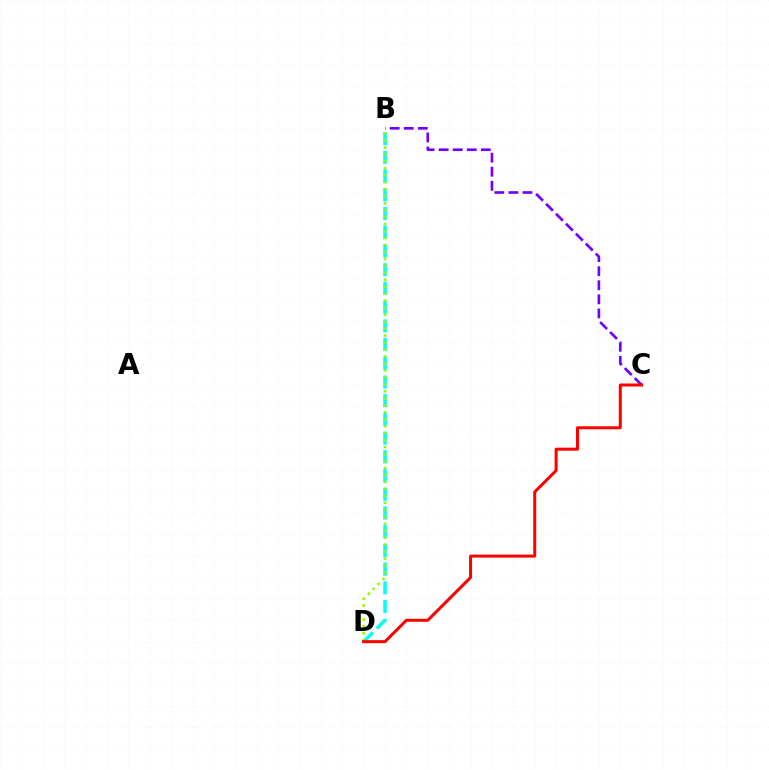{('B', 'D'): [{'color': '#00fff6', 'line_style': 'dashed', 'thickness': 2.54}, {'color': '#84ff00', 'line_style': 'dotted', 'thickness': 1.89}], ('B', 'C'): [{'color': '#7200ff', 'line_style': 'dashed', 'thickness': 1.91}], ('C', 'D'): [{'color': '#ff0000', 'line_style': 'solid', 'thickness': 2.17}]}